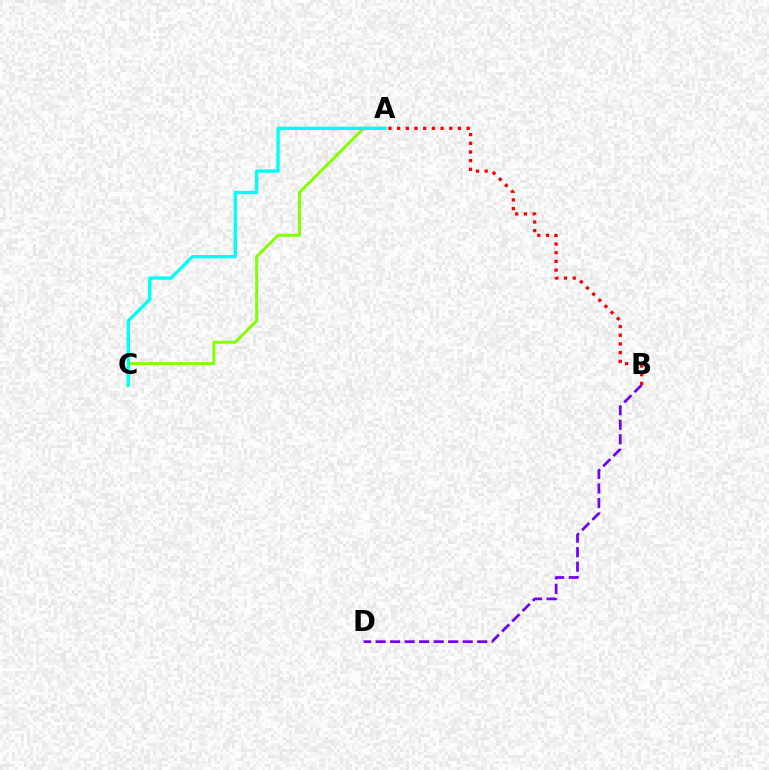{('B', 'D'): [{'color': '#7200ff', 'line_style': 'dashed', 'thickness': 1.97}], ('A', 'B'): [{'color': '#ff0000', 'line_style': 'dotted', 'thickness': 2.36}], ('A', 'C'): [{'color': '#84ff00', 'line_style': 'solid', 'thickness': 2.16}, {'color': '#00fff6', 'line_style': 'solid', 'thickness': 2.42}]}